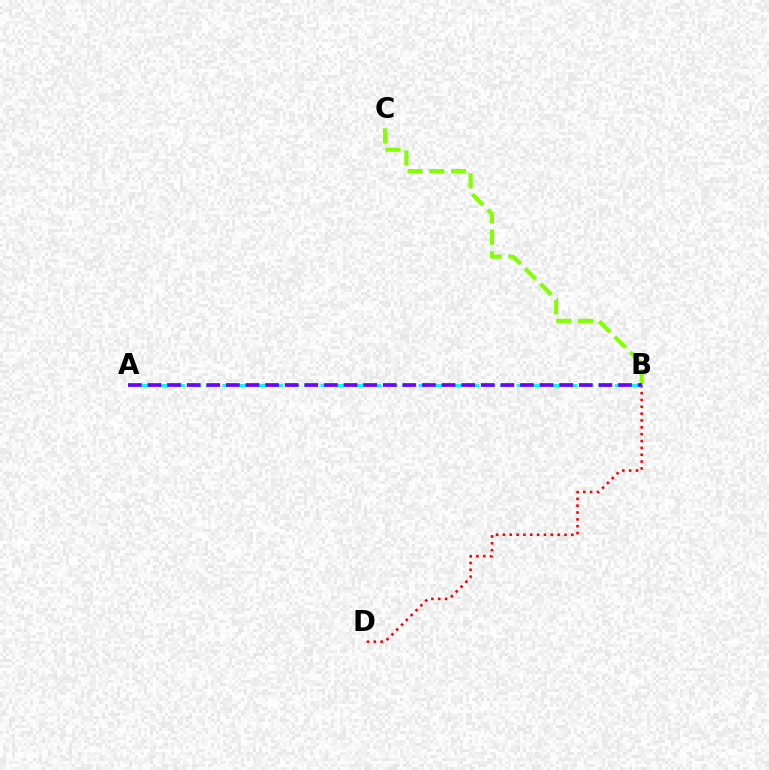{('B', 'D'): [{'color': '#ff0000', 'line_style': 'dotted', 'thickness': 1.86}], ('A', 'B'): [{'color': '#00fff6', 'line_style': 'dashed', 'thickness': 2.22}, {'color': '#7200ff', 'line_style': 'dashed', 'thickness': 2.66}], ('B', 'C'): [{'color': '#84ff00', 'line_style': 'dashed', 'thickness': 2.95}]}